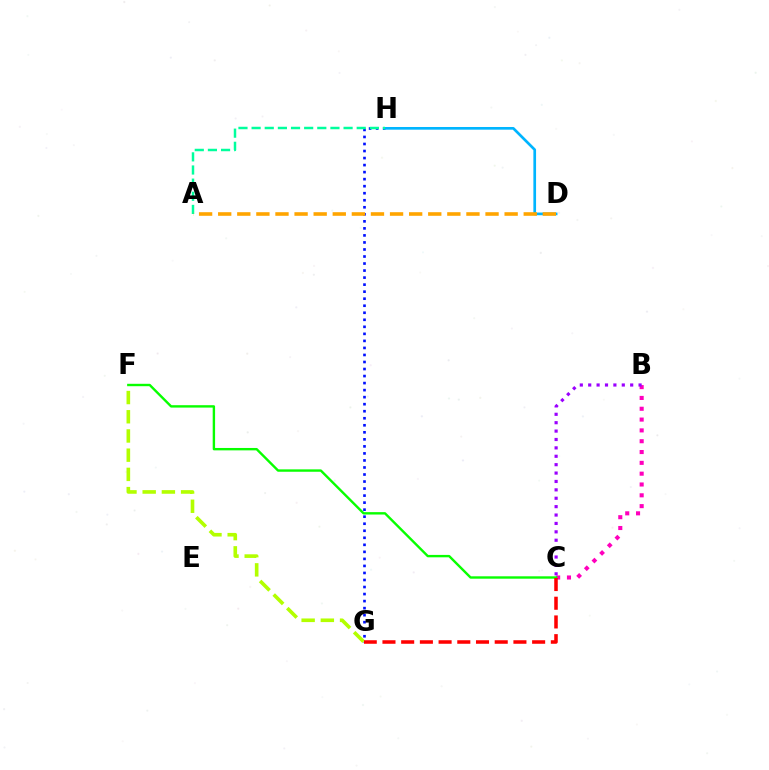{('B', 'C'): [{'color': '#ff00bd', 'line_style': 'dotted', 'thickness': 2.94}, {'color': '#9b00ff', 'line_style': 'dotted', 'thickness': 2.28}], ('G', 'H'): [{'color': '#0010ff', 'line_style': 'dotted', 'thickness': 1.91}], ('D', 'H'): [{'color': '#00b5ff', 'line_style': 'solid', 'thickness': 1.93}], ('A', 'H'): [{'color': '#00ff9d', 'line_style': 'dashed', 'thickness': 1.78}], ('C', 'F'): [{'color': '#08ff00', 'line_style': 'solid', 'thickness': 1.73}], ('F', 'G'): [{'color': '#b3ff00', 'line_style': 'dashed', 'thickness': 2.61}], ('A', 'D'): [{'color': '#ffa500', 'line_style': 'dashed', 'thickness': 2.59}], ('C', 'G'): [{'color': '#ff0000', 'line_style': 'dashed', 'thickness': 2.54}]}